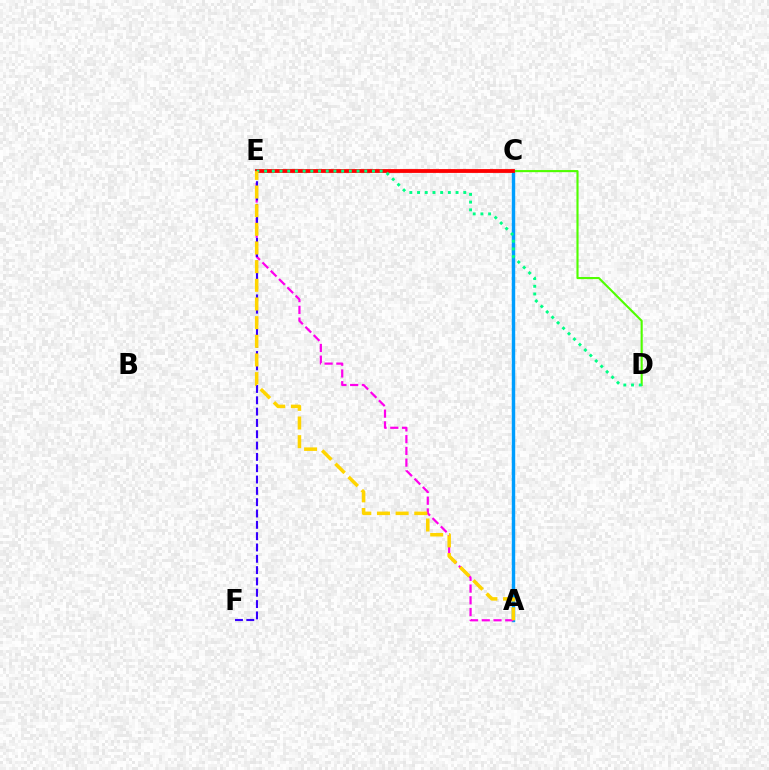{('A', 'C'): [{'color': '#009eff', 'line_style': 'solid', 'thickness': 2.46}], ('C', 'D'): [{'color': '#4fff00', 'line_style': 'solid', 'thickness': 1.53}], ('C', 'E'): [{'color': '#ff0000', 'line_style': 'solid', 'thickness': 2.75}], ('A', 'E'): [{'color': '#ff00ed', 'line_style': 'dashed', 'thickness': 1.59}, {'color': '#ffd500', 'line_style': 'dashed', 'thickness': 2.53}], ('D', 'E'): [{'color': '#00ff86', 'line_style': 'dotted', 'thickness': 2.09}], ('E', 'F'): [{'color': '#3700ff', 'line_style': 'dashed', 'thickness': 1.54}]}